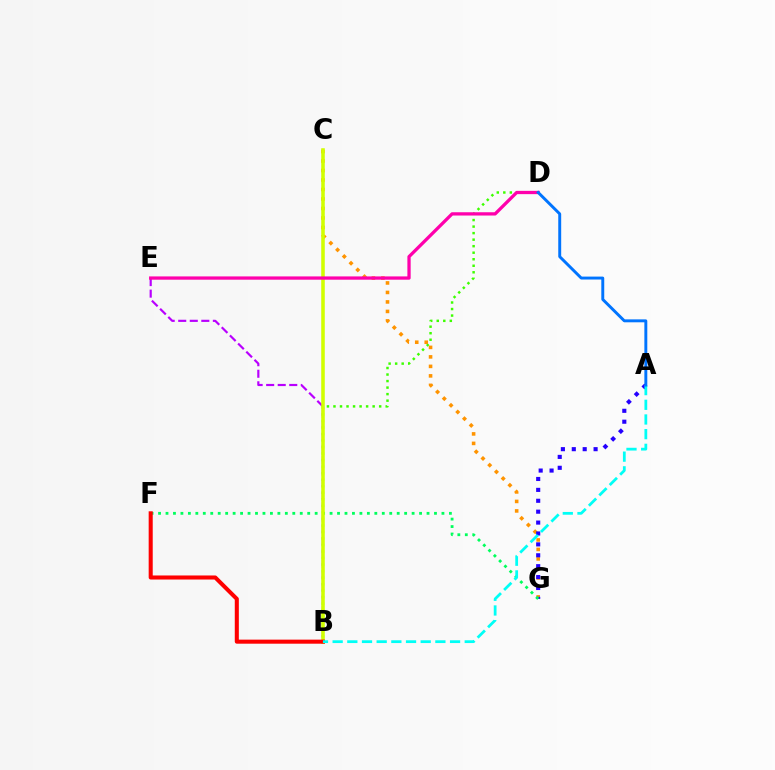{('B', 'D'): [{'color': '#3dff00', 'line_style': 'dotted', 'thickness': 1.77}], ('C', 'G'): [{'color': '#ff9400', 'line_style': 'dotted', 'thickness': 2.58}], ('A', 'G'): [{'color': '#2500ff', 'line_style': 'dotted', 'thickness': 2.96}], ('B', 'E'): [{'color': '#b900ff', 'line_style': 'dashed', 'thickness': 1.57}], ('F', 'G'): [{'color': '#00ff5c', 'line_style': 'dotted', 'thickness': 2.03}], ('B', 'C'): [{'color': '#d1ff00', 'line_style': 'solid', 'thickness': 2.57}], ('B', 'F'): [{'color': '#ff0000', 'line_style': 'solid', 'thickness': 2.92}], ('D', 'E'): [{'color': '#ff00ac', 'line_style': 'solid', 'thickness': 2.36}], ('A', 'B'): [{'color': '#00fff6', 'line_style': 'dashed', 'thickness': 1.99}], ('A', 'D'): [{'color': '#0074ff', 'line_style': 'solid', 'thickness': 2.11}]}